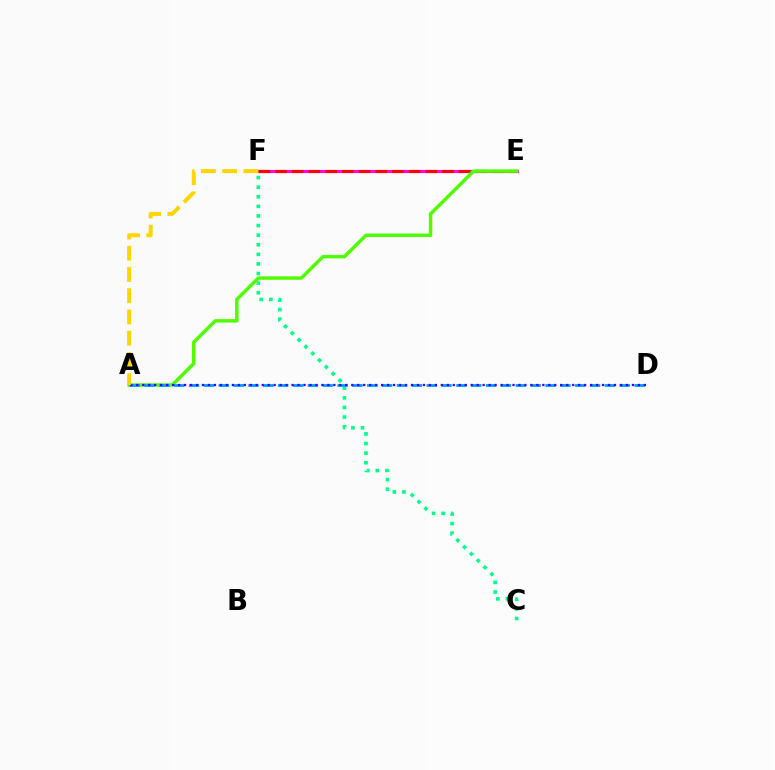{('E', 'F'): [{'color': '#ff00ed', 'line_style': 'solid', 'thickness': 2.22}, {'color': '#ff0000', 'line_style': 'dashed', 'thickness': 2.27}], ('C', 'F'): [{'color': '#00ff86', 'line_style': 'dotted', 'thickness': 2.61}], ('A', 'E'): [{'color': '#4fff00', 'line_style': 'solid', 'thickness': 2.49}], ('A', 'D'): [{'color': '#009eff', 'line_style': 'dashed', 'thickness': 2.02}, {'color': '#3700ff', 'line_style': 'dotted', 'thickness': 1.62}], ('A', 'F'): [{'color': '#ffd500', 'line_style': 'dashed', 'thickness': 2.89}]}